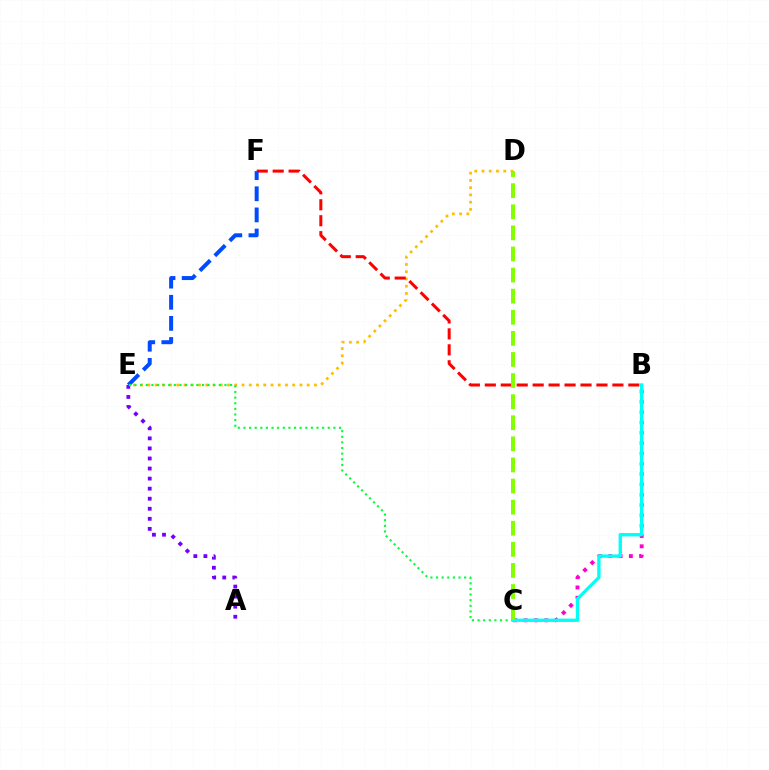{('D', 'E'): [{'color': '#ffbd00', 'line_style': 'dotted', 'thickness': 1.97}], ('B', 'F'): [{'color': '#ff0000', 'line_style': 'dashed', 'thickness': 2.17}], ('B', 'C'): [{'color': '#ff00cf', 'line_style': 'dotted', 'thickness': 2.8}, {'color': '#00fff6', 'line_style': 'solid', 'thickness': 2.41}], ('E', 'F'): [{'color': '#004bff', 'line_style': 'dashed', 'thickness': 2.87}], ('A', 'E'): [{'color': '#7200ff', 'line_style': 'dotted', 'thickness': 2.73}], ('C', 'E'): [{'color': '#00ff39', 'line_style': 'dotted', 'thickness': 1.53}], ('C', 'D'): [{'color': '#84ff00', 'line_style': 'dashed', 'thickness': 2.87}]}